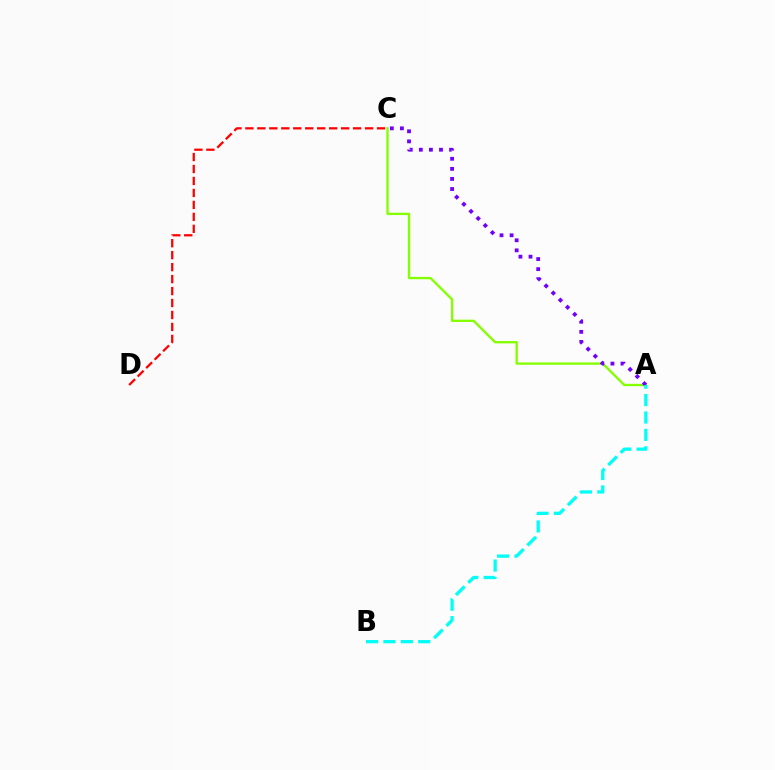{('A', 'C'): [{'color': '#84ff00', 'line_style': 'solid', 'thickness': 1.68}, {'color': '#7200ff', 'line_style': 'dotted', 'thickness': 2.74}], ('C', 'D'): [{'color': '#ff0000', 'line_style': 'dashed', 'thickness': 1.63}], ('A', 'B'): [{'color': '#00fff6', 'line_style': 'dashed', 'thickness': 2.36}]}